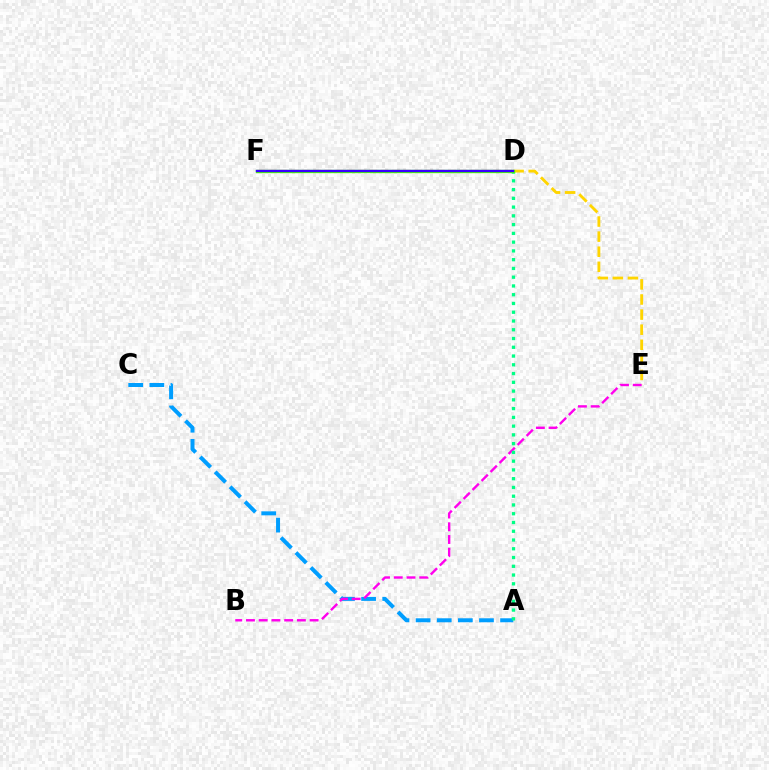{('D', 'E'): [{'color': '#ffd500', 'line_style': 'dashed', 'thickness': 2.05}], ('A', 'C'): [{'color': '#009eff', 'line_style': 'dashed', 'thickness': 2.87}], ('B', 'E'): [{'color': '#ff00ed', 'line_style': 'dashed', 'thickness': 1.73}], ('A', 'D'): [{'color': '#00ff86', 'line_style': 'dotted', 'thickness': 2.38}], ('D', 'F'): [{'color': '#ff0000', 'line_style': 'dashed', 'thickness': 1.53}, {'color': '#4fff00', 'line_style': 'solid', 'thickness': 2.4}, {'color': '#3700ff', 'line_style': 'solid', 'thickness': 1.68}]}